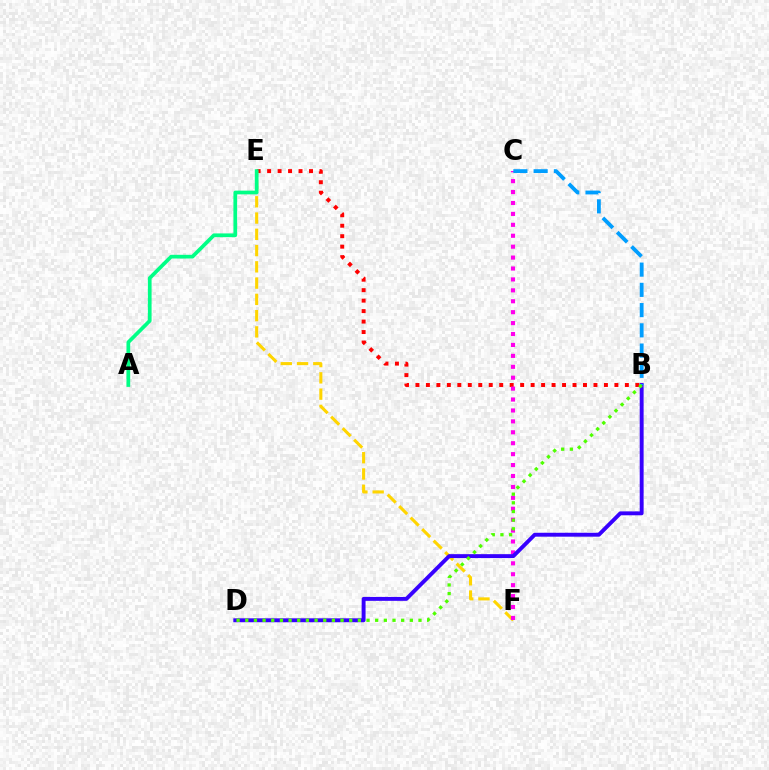{('B', 'E'): [{'color': '#ff0000', 'line_style': 'dotted', 'thickness': 2.85}], ('E', 'F'): [{'color': '#ffd500', 'line_style': 'dashed', 'thickness': 2.21}], ('A', 'E'): [{'color': '#00ff86', 'line_style': 'solid', 'thickness': 2.68}], ('C', 'F'): [{'color': '#ff00ed', 'line_style': 'dotted', 'thickness': 2.97}], ('B', 'D'): [{'color': '#3700ff', 'line_style': 'solid', 'thickness': 2.81}, {'color': '#4fff00', 'line_style': 'dotted', 'thickness': 2.35}], ('B', 'C'): [{'color': '#009eff', 'line_style': 'dashed', 'thickness': 2.75}]}